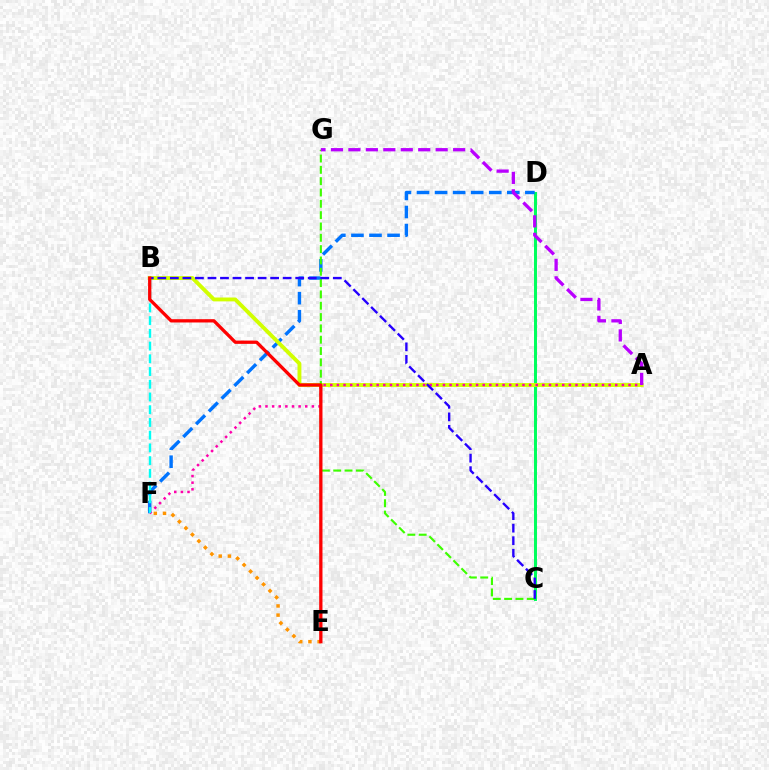{('C', 'D'): [{'color': '#00ff5c', 'line_style': 'solid', 'thickness': 2.14}], ('D', 'F'): [{'color': '#0074ff', 'line_style': 'dashed', 'thickness': 2.45}], ('A', 'B'): [{'color': '#d1ff00', 'line_style': 'solid', 'thickness': 2.79}], ('C', 'G'): [{'color': '#3dff00', 'line_style': 'dashed', 'thickness': 1.54}], ('A', 'G'): [{'color': '#b900ff', 'line_style': 'dashed', 'thickness': 2.37}], ('A', 'F'): [{'color': '#ff00ac', 'line_style': 'dotted', 'thickness': 1.8}], ('B', 'F'): [{'color': '#00fff6', 'line_style': 'dashed', 'thickness': 1.73}], ('E', 'F'): [{'color': '#ff9400', 'line_style': 'dotted', 'thickness': 2.49}], ('B', 'C'): [{'color': '#2500ff', 'line_style': 'dashed', 'thickness': 1.7}], ('B', 'E'): [{'color': '#ff0000', 'line_style': 'solid', 'thickness': 2.36}]}